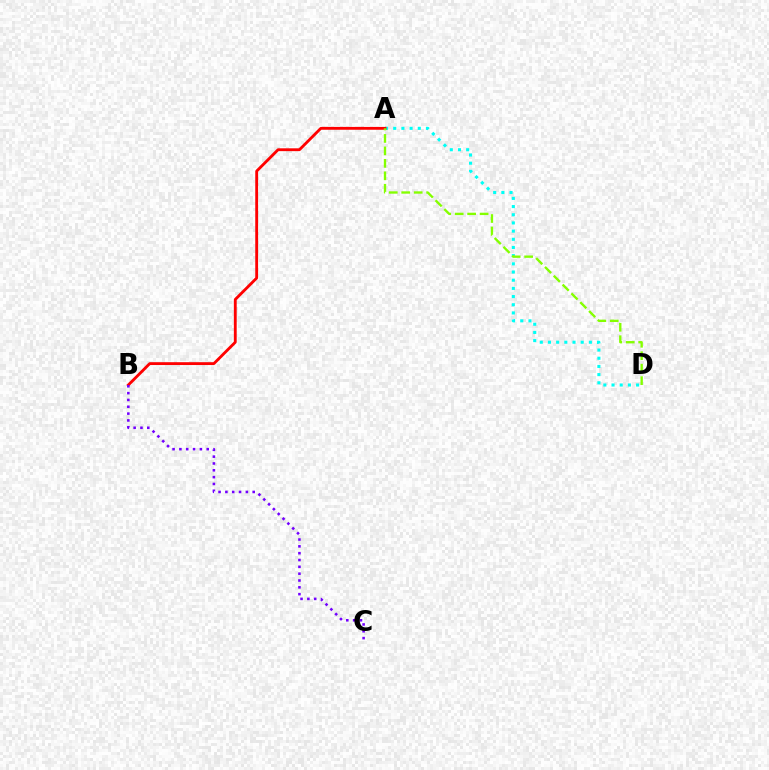{('A', 'D'): [{'color': '#00fff6', 'line_style': 'dotted', 'thickness': 2.22}, {'color': '#84ff00', 'line_style': 'dashed', 'thickness': 1.69}], ('A', 'B'): [{'color': '#ff0000', 'line_style': 'solid', 'thickness': 2.04}], ('B', 'C'): [{'color': '#7200ff', 'line_style': 'dotted', 'thickness': 1.86}]}